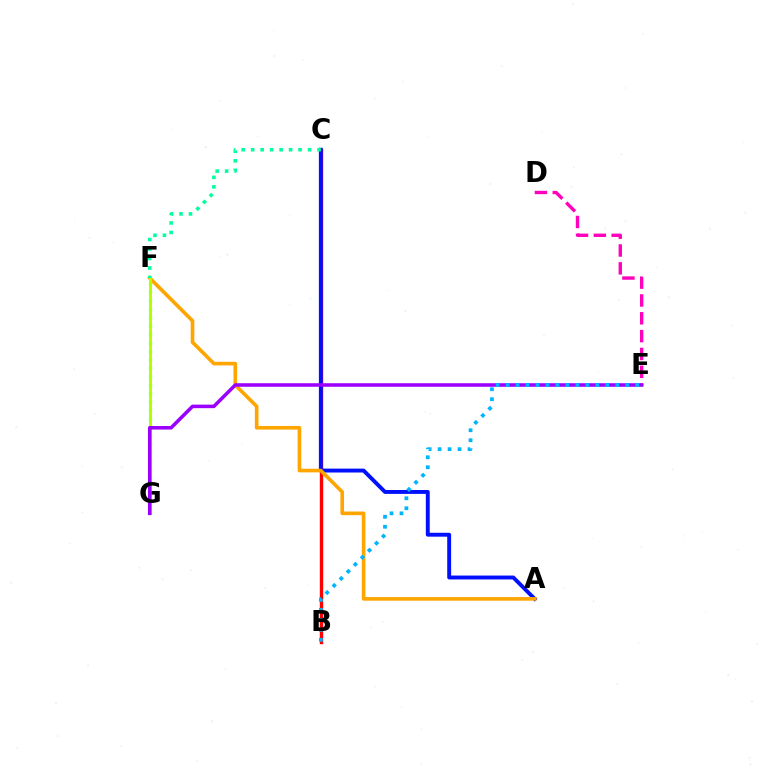{('B', 'C'): [{'color': '#ff0000', 'line_style': 'solid', 'thickness': 2.43}], ('F', 'G'): [{'color': '#08ff00', 'line_style': 'dotted', 'thickness': 2.29}, {'color': '#b3ff00', 'line_style': 'solid', 'thickness': 2.12}], ('A', 'C'): [{'color': '#0010ff', 'line_style': 'solid', 'thickness': 2.81}], ('A', 'F'): [{'color': '#ffa500', 'line_style': 'solid', 'thickness': 2.62}], ('D', 'E'): [{'color': '#ff00bd', 'line_style': 'dashed', 'thickness': 2.42}], ('C', 'F'): [{'color': '#00ff9d', 'line_style': 'dotted', 'thickness': 2.58}], ('E', 'G'): [{'color': '#9b00ff', 'line_style': 'solid', 'thickness': 2.55}], ('B', 'E'): [{'color': '#00b5ff', 'line_style': 'dotted', 'thickness': 2.71}]}